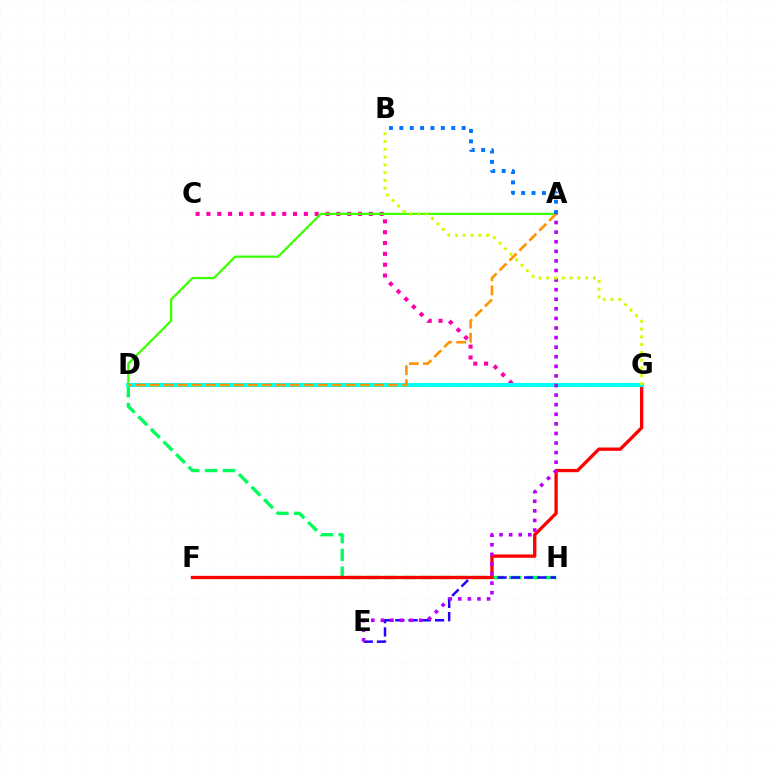{('D', 'H'): [{'color': '#00ff5c', 'line_style': 'dashed', 'thickness': 2.42}], ('E', 'H'): [{'color': '#2500ff', 'line_style': 'dashed', 'thickness': 1.8}], ('C', 'G'): [{'color': '#ff00ac', 'line_style': 'dotted', 'thickness': 2.94}], ('F', 'G'): [{'color': '#ff0000', 'line_style': 'solid', 'thickness': 2.39}], ('A', 'D'): [{'color': '#3dff00', 'line_style': 'solid', 'thickness': 1.62}, {'color': '#ff9400', 'line_style': 'dashed', 'thickness': 1.91}], ('D', 'G'): [{'color': '#00fff6', 'line_style': 'solid', 'thickness': 2.92}], ('A', 'E'): [{'color': '#b900ff', 'line_style': 'dotted', 'thickness': 2.6}], ('B', 'G'): [{'color': '#d1ff00', 'line_style': 'dotted', 'thickness': 2.12}], ('A', 'B'): [{'color': '#0074ff', 'line_style': 'dotted', 'thickness': 2.82}]}